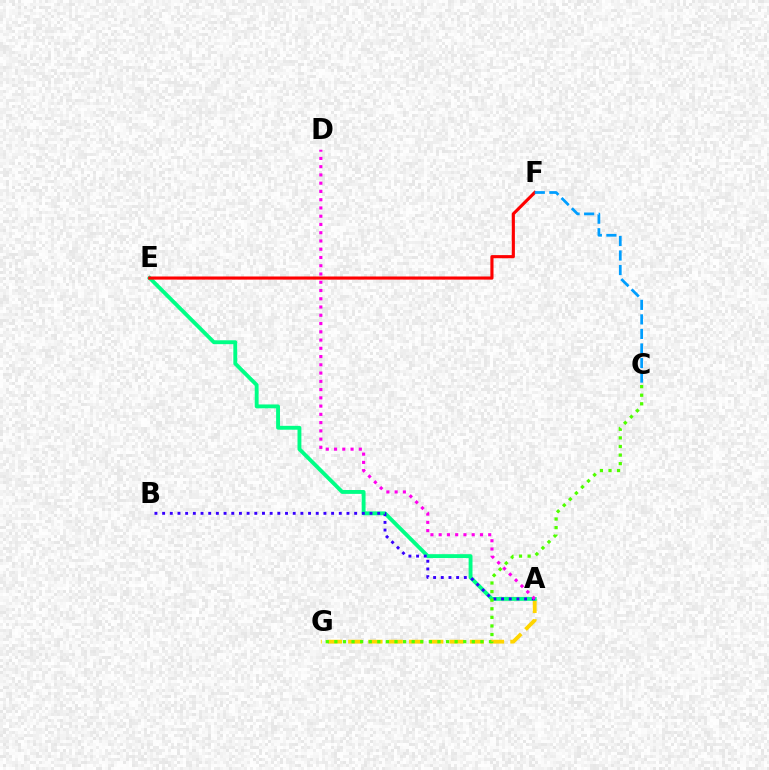{('A', 'G'): [{'color': '#ffd500', 'line_style': 'dashed', 'thickness': 2.75}], ('A', 'E'): [{'color': '#00ff86', 'line_style': 'solid', 'thickness': 2.79}], ('E', 'F'): [{'color': '#ff0000', 'line_style': 'solid', 'thickness': 2.25}], ('A', 'B'): [{'color': '#3700ff', 'line_style': 'dotted', 'thickness': 2.09}], ('C', 'G'): [{'color': '#4fff00', 'line_style': 'dotted', 'thickness': 2.33}], ('A', 'D'): [{'color': '#ff00ed', 'line_style': 'dotted', 'thickness': 2.24}], ('C', 'F'): [{'color': '#009eff', 'line_style': 'dashed', 'thickness': 1.98}]}